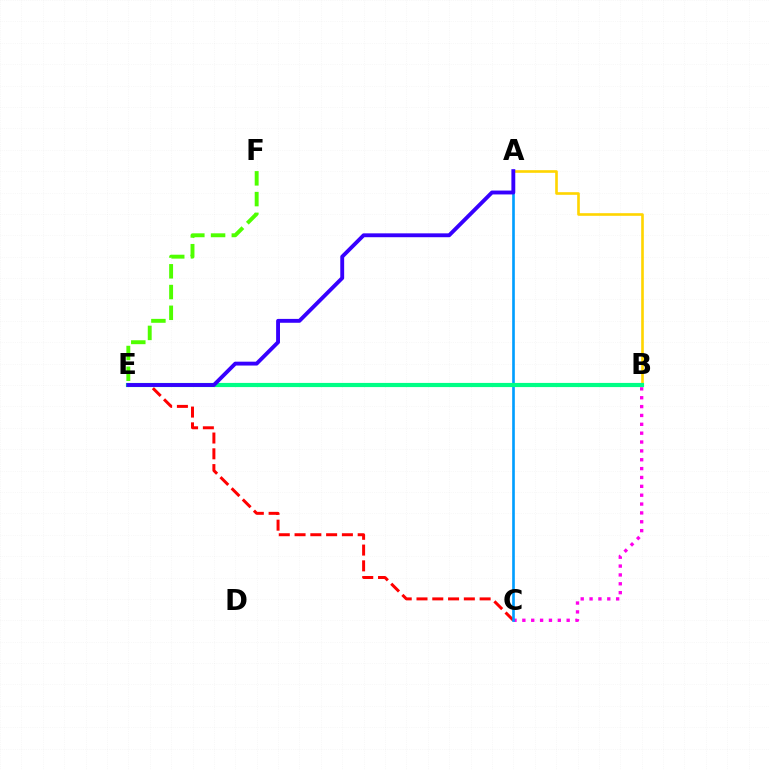{('C', 'E'): [{'color': '#ff0000', 'line_style': 'dashed', 'thickness': 2.14}], ('B', 'C'): [{'color': '#ff00ed', 'line_style': 'dotted', 'thickness': 2.41}], ('A', 'C'): [{'color': '#009eff', 'line_style': 'solid', 'thickness': 1.91}], ('E', 'F'): [{'color': '#4fff00', 'line_style': 'dashed', 'thickness': 2.82}], ('A', 'B'): [{'color': '#ffd500', 'line_style': 'solid', 'thickness': 1.9}], ('B', 'E'): [{'color': '#00ff86', 'line_style': 'solid', 'thickness': 3.0}], ('A', 'E'): [{'color': '#3700ff', 'line_style': 'solid', 'thickness': 2.79}]}